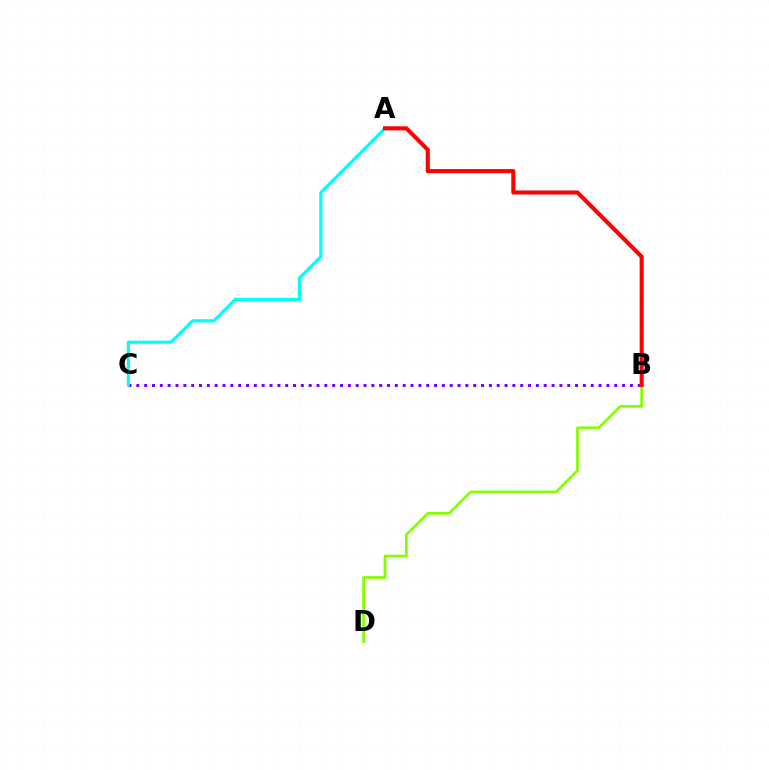{('B', 'C'): [{'color': '#7200ff', 'line_style': 'dotted', 'thickness': 2.13}], ('B', 'D'): [{'color': '#84ff00', 'line_style': 'solid', 'thickness': 1.98}], ('A', 'C'): [{'color': '#00fff6', 'line_style': 'solid', 'thickness': 2.29}], ('A', 'B'): [{'color': '#ff0000', 'line_style': 'solid', 'thickness': 2.94}]}